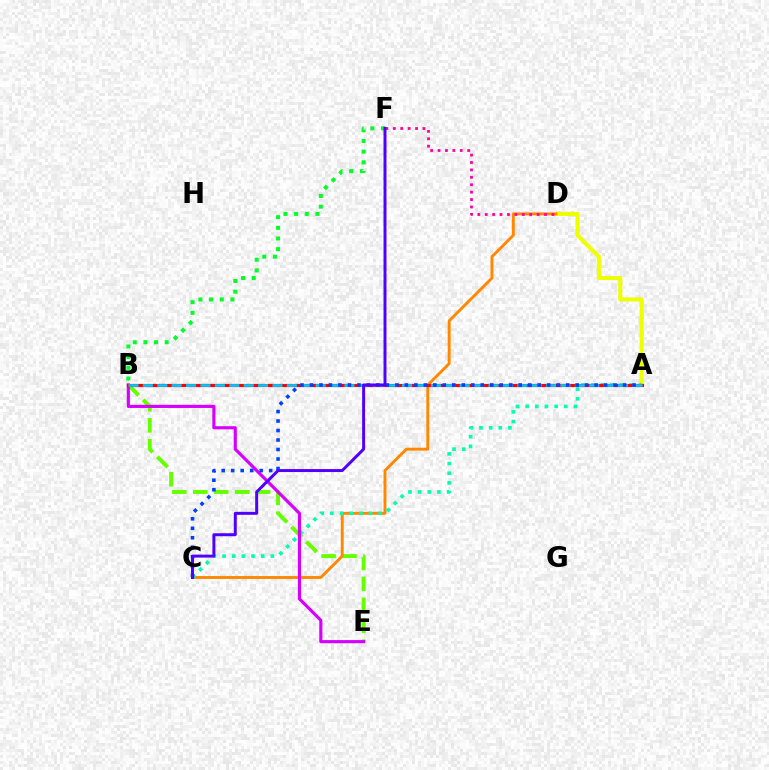{('A', 'D'): [{'color': '#eeff00', 'line_style': 'solid', 'thickness': 2.94}], ('B', 'E'): [{'color': '#66ff00', 'line_style': 'dashed', 'thickness': 2.84}, {'color': '#d600ff', 'line_style': 'solid', 'thickness': 2.27}], ('C', 'D'): [{'color': '#ff8800', 'line_style': 'solid', 'thickness': 2.09}], ('D', 'F'): [{'color': '#ff00a0', 'line_style': 'dotted', 'thickness': 2.01}], ('A', 'C'): [{'color': '#00ffaf', 'line_style': 'dotted', 'thickness': 2.62}, {'color': '#003fff', 'line_style': 'dotted', 'thickness': 2.58}], ('A', 'B'): [{'color': '#ff0000', 'line_style': 'solid', 'thickness': 2.29}, {'color': '#00c7ff', 'line_style': 'dashed', 'thickness': 1.96}], ('B', 'F'): [{'color': '#00ff27', 'line_style': 'dotted', 'thickness': 2.9}], ('C', 'F'): [{'color': '#4f00ff', 'line_style': 'solid', 'thickness': 2.14}]}